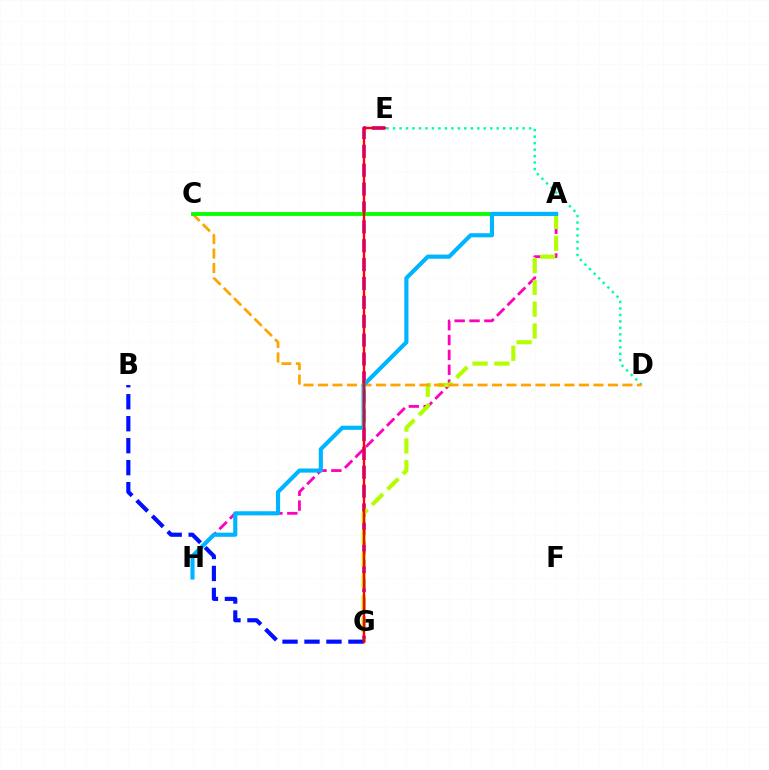{('A', 'H'): [{'color': '#ff00bd', 'line_style': 'dashed', 'thickness': 2.02}, {'color': '#00b5ff', 'line_style': 'solid', 'thickness': 2.97}], ('D', 'E'): [{'color': '#00ff9d', 'line_style': 'dotted', 'thickness': 1.76}], ('E', 'G'): [{'color': '#9b00ff', 'line_style': 'dashed', 'thickness': 2.56}, {'color': '#ff0000', 'line_style': 'solid', 'thickness': 1.71}], ('A', 'G'): [{'color': '#b3ff00', 'line_style': 'dashed', 'thickness': 2.96}], ('B', 'G'): [{'color': '#0010ff', 'line_style': 'dashed', 'thickness': 2.98}], ('C', 'D'): [{'color': '#ffa500', 'line_style': 'dashed', 'thickness': 1.97}], ('A', 'C'): [{'color': '#08ff00', 'line_style': 'solid', 'thickness': 2.76}]}